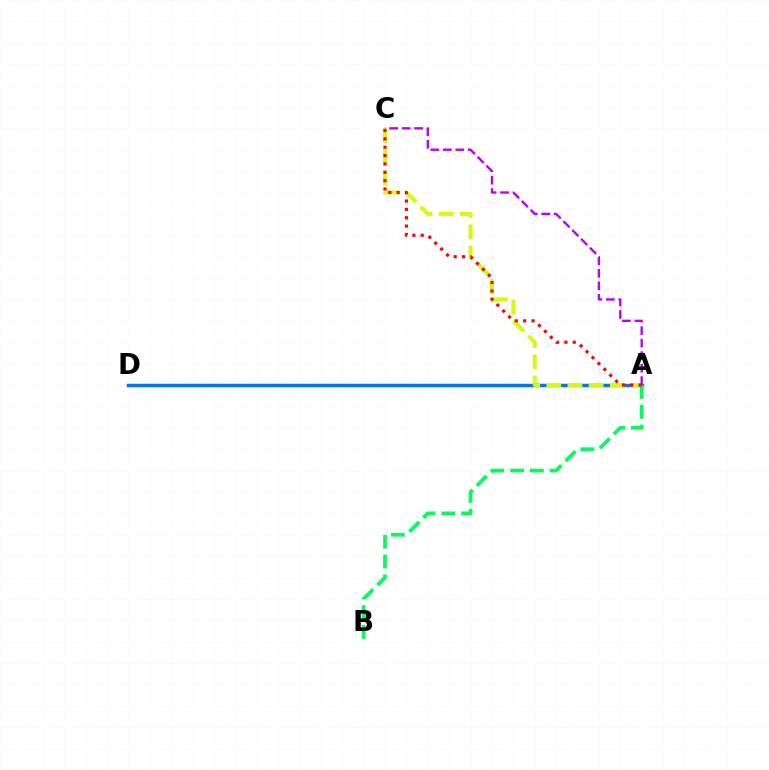{('A', 'D'): [{'color': '#0074ff', 'line_style': 'solid', 'thickness': 2.49}], ('A', 'C'): [{'color': '#d1ff00', 'line_style': 'dashed', 'thickness': 2.87}, {'color': '#b900ff', 'line_style': 'dashed', 'thickness': 1.7}, {'color': '#ff0000', 'line_style': 'dotted', 'thickness': 2.27}], ('A', 'B'): [{'color': '#00ff5c', 'line_style': 'dashed', 'thickness': 2.69}]}